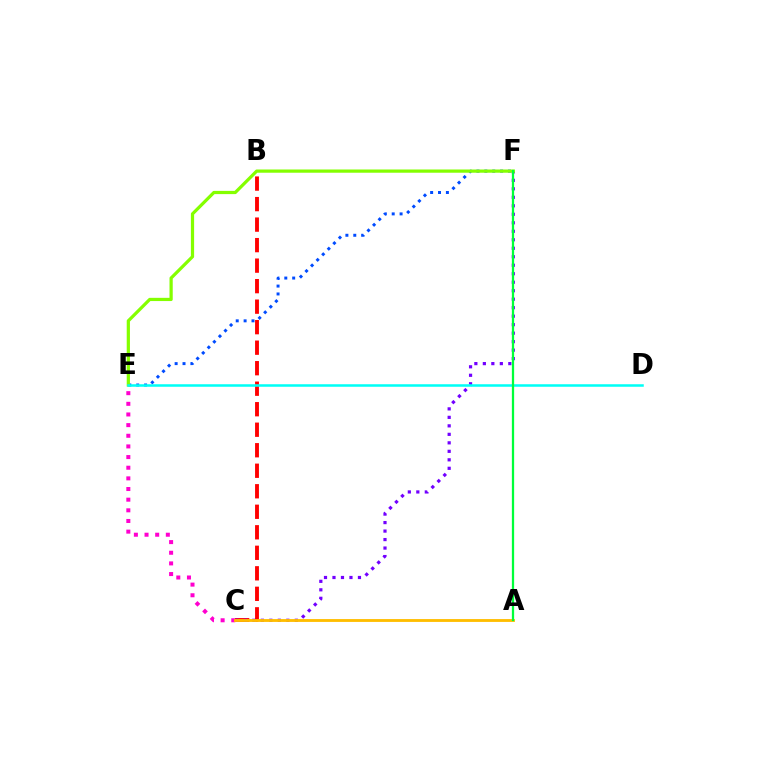{('B', 'C'): [{'color': '#ff0000', 'line_style': 'dashed', 'thickness': 2.79}], ('E', 'F'): [{'color': '#004bff', 'line_style': 'dotted', 'thickness': 2.14}, {'color': '#84ff00', 'line_style': 'solid', 'thickness': 2.32}], ('C', 'F'): [{'color': '#7200ff', 'line_style': 'dotted', 'thickness': 2.31}], ('C', 'E'): [{'color': '#ff00cf', 'line_style': 'dotted', 'thickness': 2.89}], ('A', 'C'): [{'color': '#ffbd00', 'line_style': 'solid', 'thickness': 2.05}], ('D', 'E'): [{'color': '#00fff6', 'line_style': 'solid', 'thickness': 1.82}], ('A', 'F'): [{'color': '#00ff39', 'line_style': 'solid', 'thickness': 1.63}]}